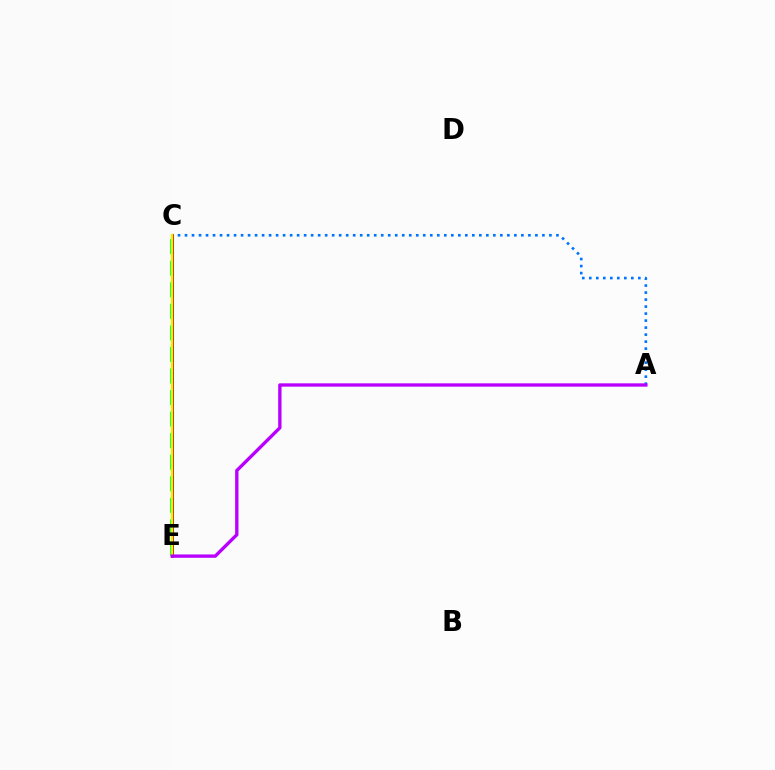{('C', 'E'): [{'color': '#00ff5c', 'line_style': 'dashed', 'thickness': 2.93}, {'color': '#ff0000', 'line_style': 'solid', 'thickness': 2.05}, {'color': '#d1ff00', 'line_style': 'solid', 'thickness': 1.66}], ('A', 'C'): [{'color': '#0074ff', 'line_style': 'dotted', 'thickness': 1.9}], ('A', 'E'): [{'color': '#b900ff', 'line_style': 'solid', 'thickness': 2.4}]}